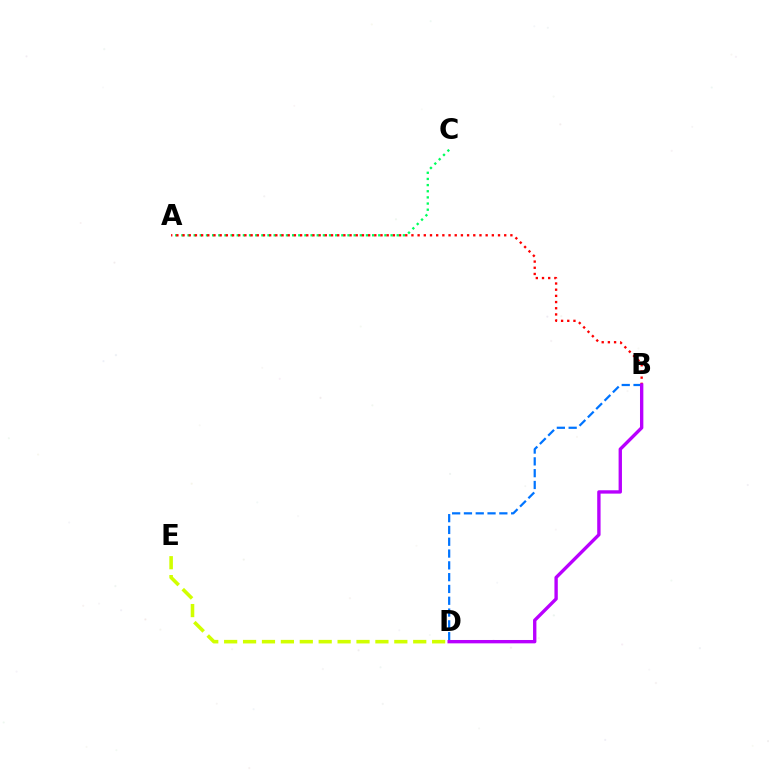{('D', 'E'): [{'color': '#d1ff00', 'line_style': 'dashed', 'thickness': 2.57}], ('B', 'D'): [{'color': '#0074ff', 'line_style': 'dashed', 'thickness': 1.6}, {'color': '#b900ff', 'line_style': 'solid', 'thickness': 2.42}], ('A', 'C'): [{'color': '#00ff5c', 'line_style': 'dotted', 'thickness': 1.67}], ('A', 'B'): [{'color': '#ff0000', 'line_style': 'dotted', 'thickness': 1.68}]}